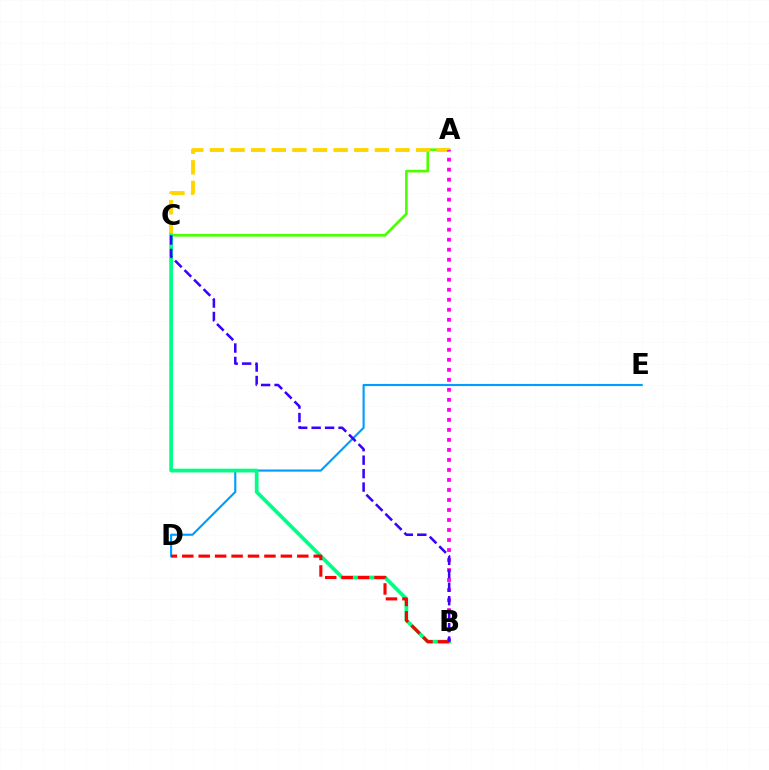{('A', 'C'): [{'color': '#4fff00', 'line_style': 'solid', 'thickness': 1.94}, {'color': '#ffd500', 'line_style': 'dashed', 'thickness': 2.8}], ('D', 'E'): [{'color': '#009eff', 'line_style': 'solid', 'thickness': 1.55}], ('B', 'C'): [{'color': '#00ff86', 'line_style': 'solid', 'thickness': 2.69}, {'color': '#3700ff', 'line_style': 'dashed', 'thickness': 1.83}], ('A', 'B'): [{'color': '#ff00ed', 'line_style': 'dotted', 'thickness': 2.72}], ('B', 'D'): [{'color': '#ff0000', 'line_style': 'dashed', 'thickness': 2.23}]}